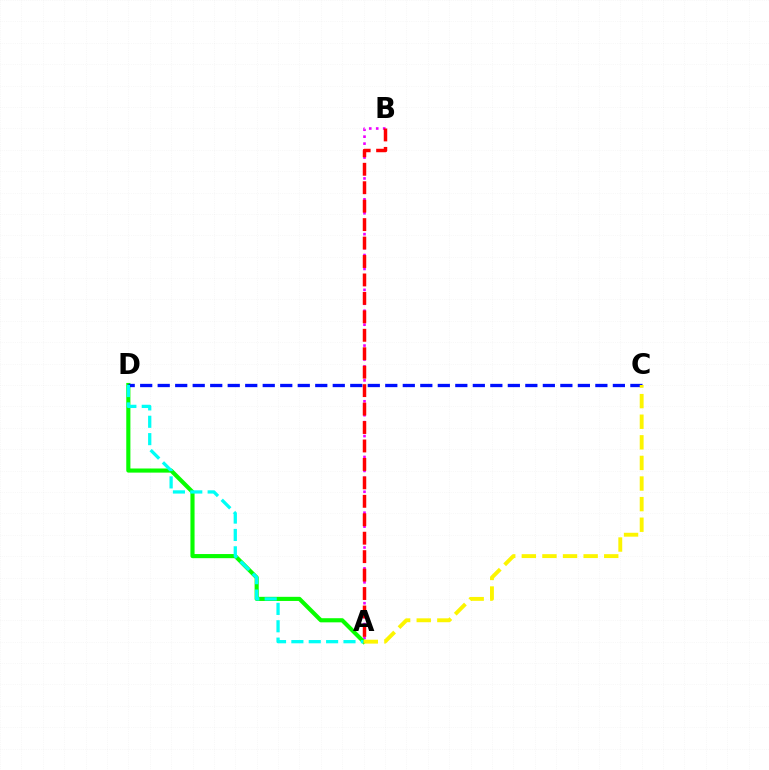{('A', 'B'): [{'color': '#ee00ff', 'line_style': 'dotted', 'thickness': 1.89}, {'color': '#ff0000', 'line_style': 'dashed', 'thickness': 2.51}], ('A', 'D'): [{'color': '#08ff00', 'line_style': 'solid', 'thickness': 2.97}, {'color': '#00fff6', 'line_style': 'dashed', 'thickness': 2.36}], ('C', 'D'): [{'color': '#0010ff', 'line_style': 'dashed', 'thickness': 2.38}], ('A', 'C'): [{'color': '#fcf500', 'line_style': 'dashed', 'thickness': 2.8}]}